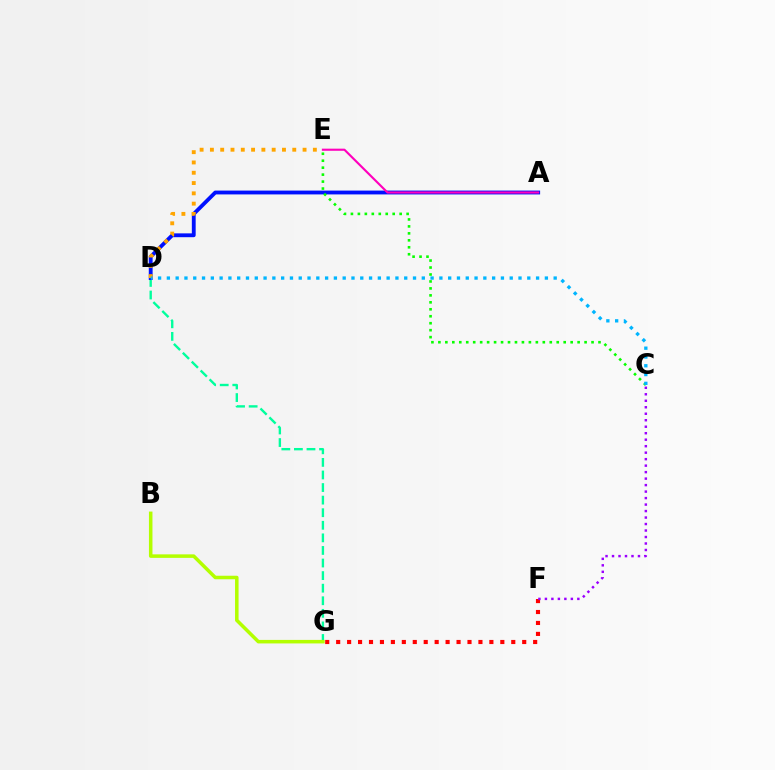{('F', 'G'): [{'color': '#ff0000', 'line_style': 'dotted', 'thickness': 2.97}], ('D', 'G'): [{'color': '#00ff9d', 'line_style': 'dashed', 'thickness': 1.71}], ('C', 'F'): [{'color': '#9b00ff', 'line_style': 'dotted', 'thickness': 1.76}], ('A', 'D'): [{'color': '#0010ff', 'line_style': 'solid', 'thickness': 2.76}], ('C', 'E'): [{'color': '#08ff00', 'line_style': 'dotted', 'thickness': 1.89}], ('B', 'G'): [{'color': '#b3ff00', 'line_style': 'solid', 'thickness': 2.54}], ('D', 'E'): [{'color': '#ffa500', 'line_style': 'dotted', 'thickness': 2.8}], ('A', 'E'): [{'color': '#ff00bd', 'line_style': 'solid', 'thickness': 1.53}], ('C', 'D'): [{'color': '#00b5ff', 'line_style': 'dotted', 'thickness': 2.39}]}